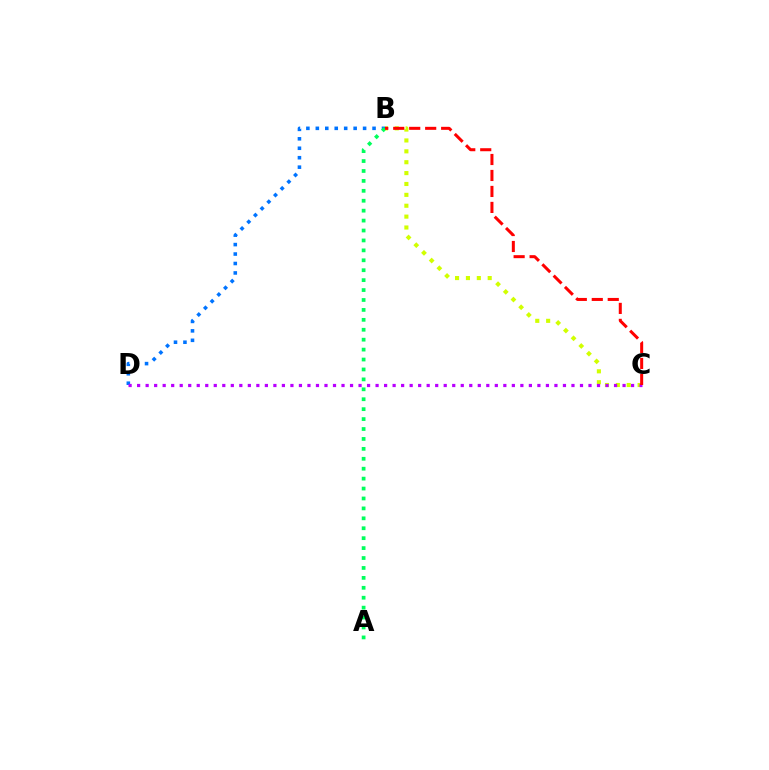{('B', 'D'): [{'color': '#0074ff', 'line_style': 'dotted', 'thickness': 2.57}], ('A', 'B'): [{'color': '#00ff5c', 'line_style': 'dotted', 'thickness': 2.7}], ('B', 'C'): [{'color': '#d1ff00', 'line_style': 'dotted', 'thickness': 2.96}, {'color': '#ff0000', 'line_style': 'dashed', 'thickness': 2.17}], ('C', 'D'): [{'color': '#b900ff', 'line_style': 'dotted', 'thickness': 2.31}]}